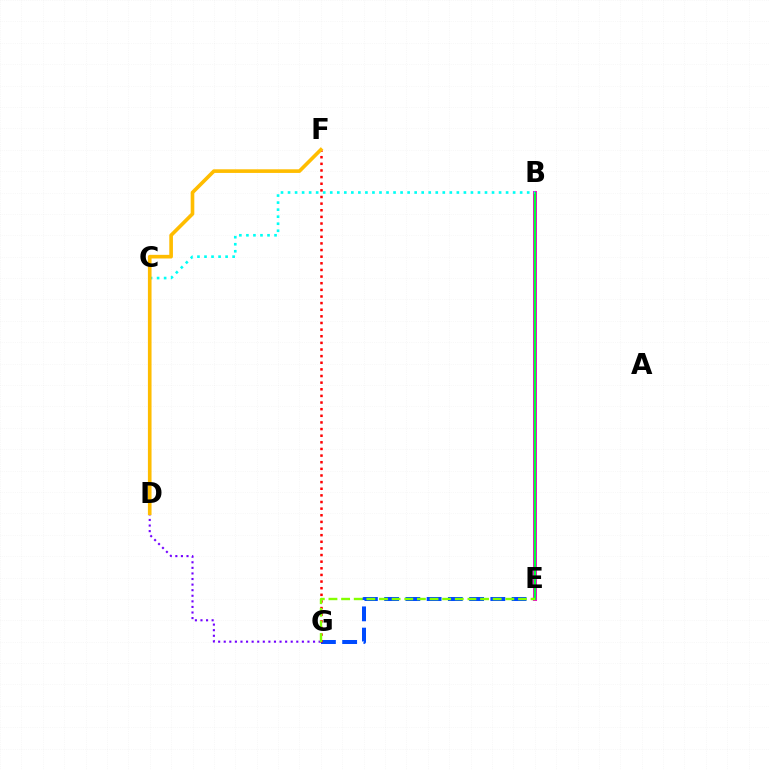{('E', 'G'): [{'color': '#004bff', 'line_style': 'dashed', 'thickness': 2.89}, {'color': '#84ff00', 'line_style': 'dashed', 'thickness': 1.72}], ('B', 'E'): [{'color': '#ff00cf', 'line_style': 'solid', 'thickness': 2.89}, {'color': '#00ff39', 'line_style': 'solid', 'thickness': 1.64}], ('D', 'G'): [{'color': '#7200ff', 'line_style': 'dotted', 'thickness': 1.52}], ('B', 'C'): [{'color': '#00fff6', 'line_style': 'dotted', 'thickness': 1.91}], ('F', 'G'): [{'color': '#ff0000', 'line_style': 'dotted', 'thickness': 1.8}], ('D', 'F'): [{'color': '#ffbd00', 'line_style': 'solid', 'thickness': 2.62}]}